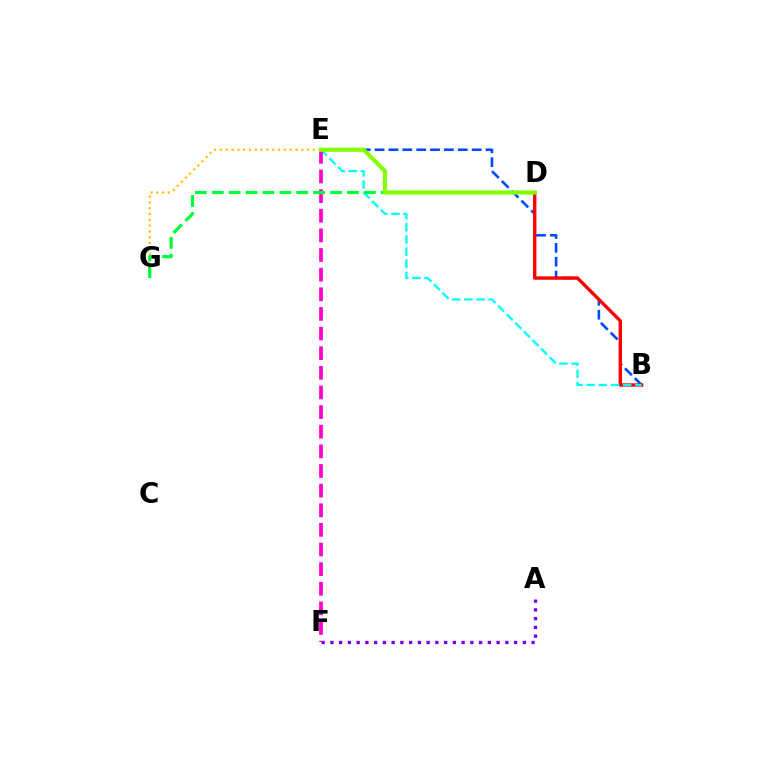{('B', 'E'): [{'color': '#004bff', 'line_style': 'dashed', 'thickness': 1.88}, {'color': '#00fff6', 'line_style': 'dashed', 'thickness': 1.65}], ('A', 'F'): [{'color': '#7200ff', 'line_style': 'dotted', 'thickness': 2.38}], ('E', 'G'): [{'color': '#ffbd00', 'line_style': 'dotted', 'thickness': 1.58}], ('B', 'D'): [{'color': '#ff0000', 'line_style': 'solid', 'thickness': 2.44}], ('E', 'F'): [{'color': '#ff00cf', 'line_style': 'dashed', 'thickness': 2.67}], ('D', 'G'): [{'color': '#00ff39', 'line_style': 'dashed', 'thickness': 2.3}], ('D', 'E'): [{'color': '#84ff00', 'line_style': 'solid', 'thickness': 3.0}]}